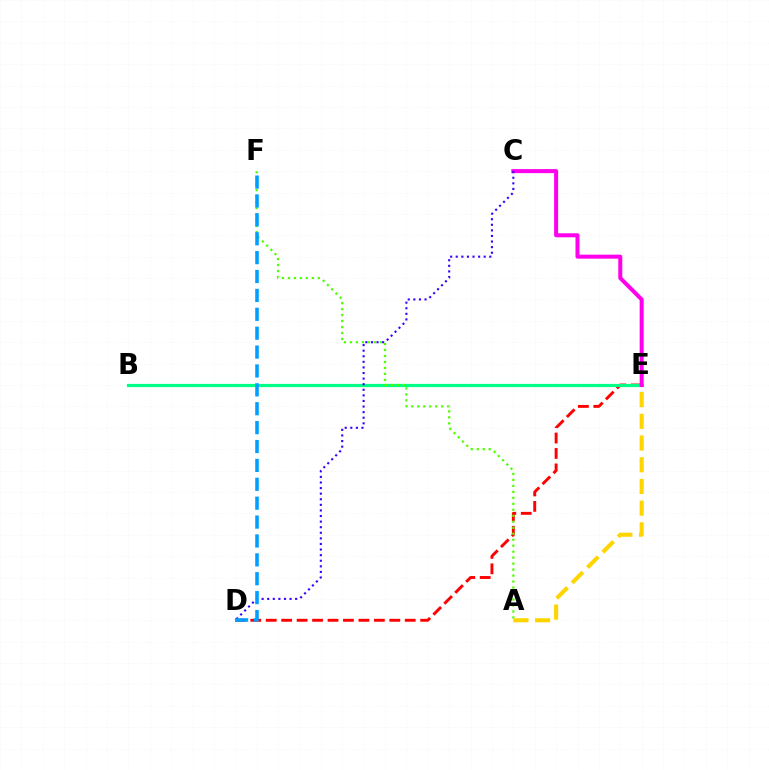{('D', 'E'): [{'color': '#ff0000', 'line_style': 'dashed', 'thickness': 2.1}], ('B', 'E'): [{'color': '#00ff86', 'line_style': 'solid', 'thickness': 2.31}], ('A', 'F'): [{'color': '#4fff00', 'line_style': 'dotted', 'thickness': 1.62}], ('A', 'E'): [{'color': '#ffd500', 'line_style': 'dashed', 'thickness': 2.95}], ('C', 'E'): [{'color': '#ff00ed', 'line_style': 'solid', 'thickness': 2.89}], ('C', 'D'): [{'color': '#3700ff', 'line_style': 'dotted', 'thickness': 1.52}], ('D', 'F'): [{'color': '#009eff', 'line_style': 'dashed', 'thickness': 2.57}]}